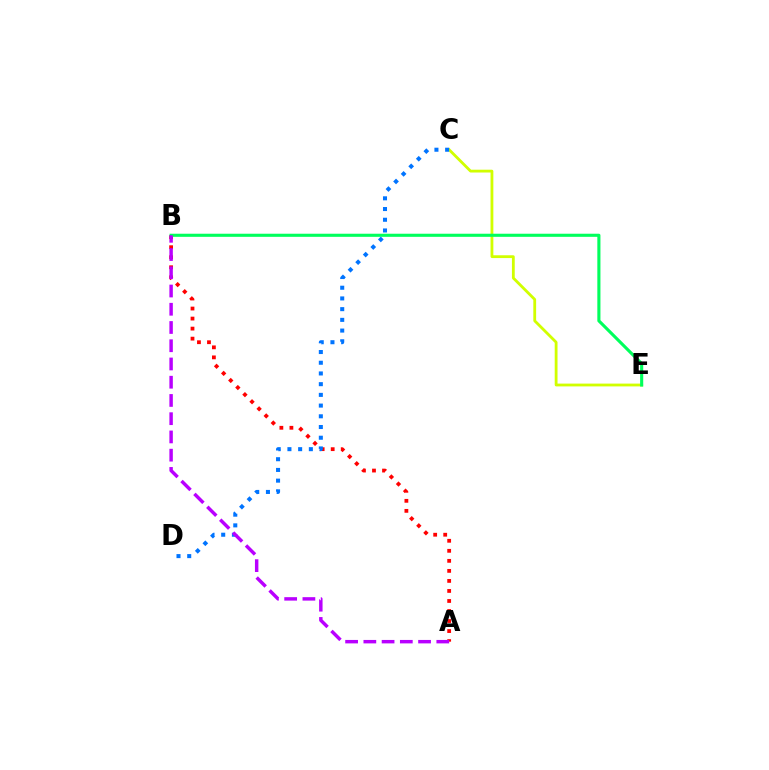{('A', 'B'): [{'color': '#ff0000', 'line_style': 'dotted', 'thickness': 2.73}, {'color': '#b900ff', 'line_style': 'dashed', 'thickness': 2.48}], ('C', 'E'): [{'color': '#d1ff00', 'line_style': 'solid', 'thickness': 2.02}], ('C', 'D'): [{'color': '#0074ff', 'line_style': 'dotted', 'thickness': 2.91}], ('B', 'E'): [{'color': '#00ff5c', 'line_style': 'solid', 'thickness': 2.23}]}